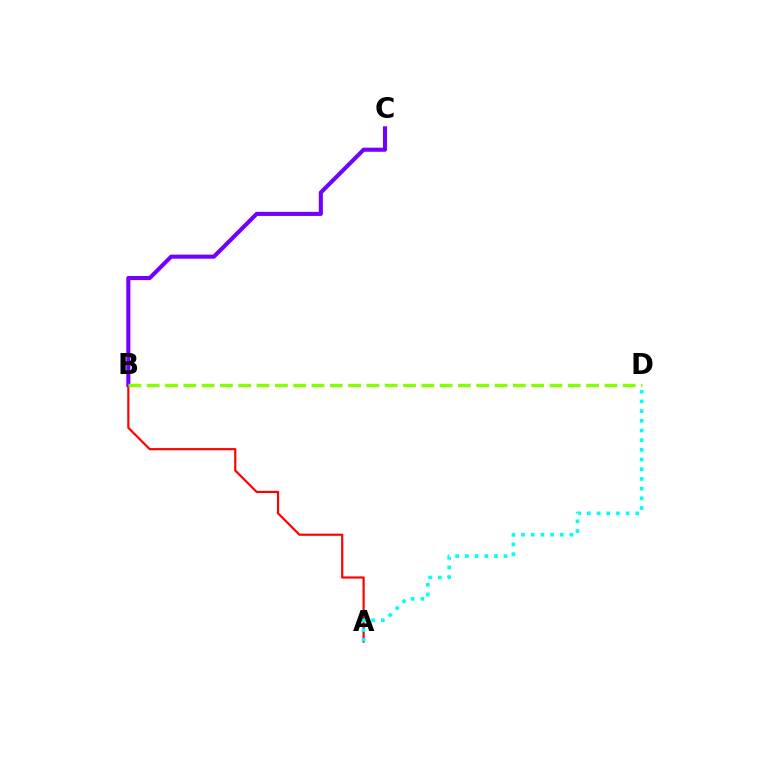{('A', 'B'): [{'color': '#ff0000', 'line_style': 'solid', 'thickness': 1.57}], ('A', 'D'): [{'color': '#00fff6', 'line_style': 'dotted', 'thickness': 2.63}], ('B', 'C'): [{'color': '#7200ff', 'line_style': 'solid', 'thickness': 2.94}], ('B', 'D'): [{'color': '#84ff00', 'line_style': 'dashed', 'thickness': 2.49}]}